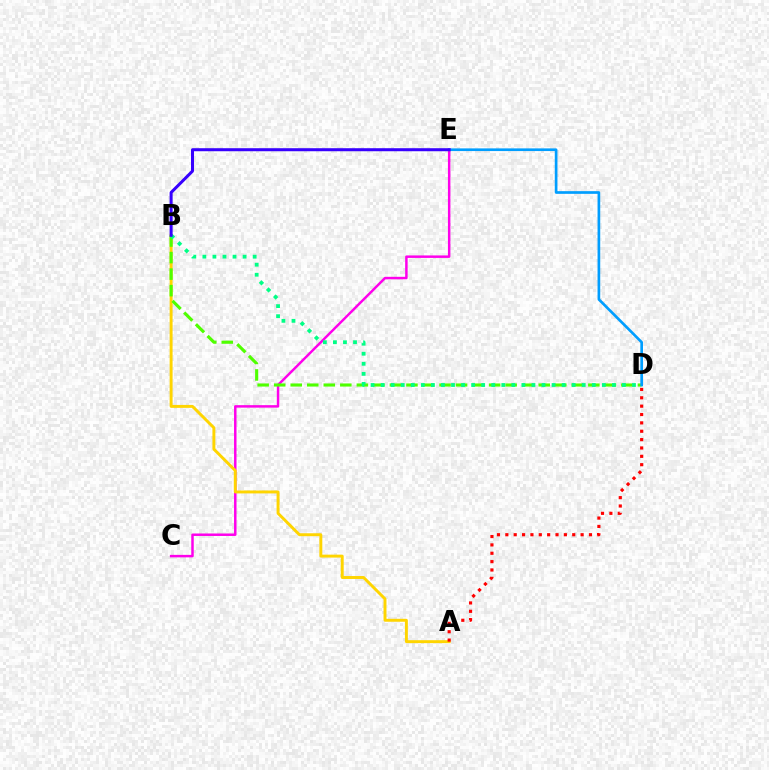{('C', 'E'): [{'color': '#ff00ed', 'line_style': 'solid', 'thickness': 1.78}], ('A', 'B'): [{'color': '#ffd500', 'line_style': 'solid', 'thickness': 2.11}], ('B', 'D'): [{'color': '#4fff00', 'line_style': 'dashed', 'thickness': 2.25}, {'color': '#00ff86', 'line_style': 'dotted', 'thickness': 2.73}], ('D', 'E'): [{'color': '#009eff', 'line_style': 'solid', 'thickness': 1.93}], ('A', 'D'): [{'color': '#ff0000', 'line_style': 'dotted', 'thickness': 2.27}], ('B', 'E'): [{'color': '#3700ff', 'line_style': 'solid', 'thickness': 2.18}]}